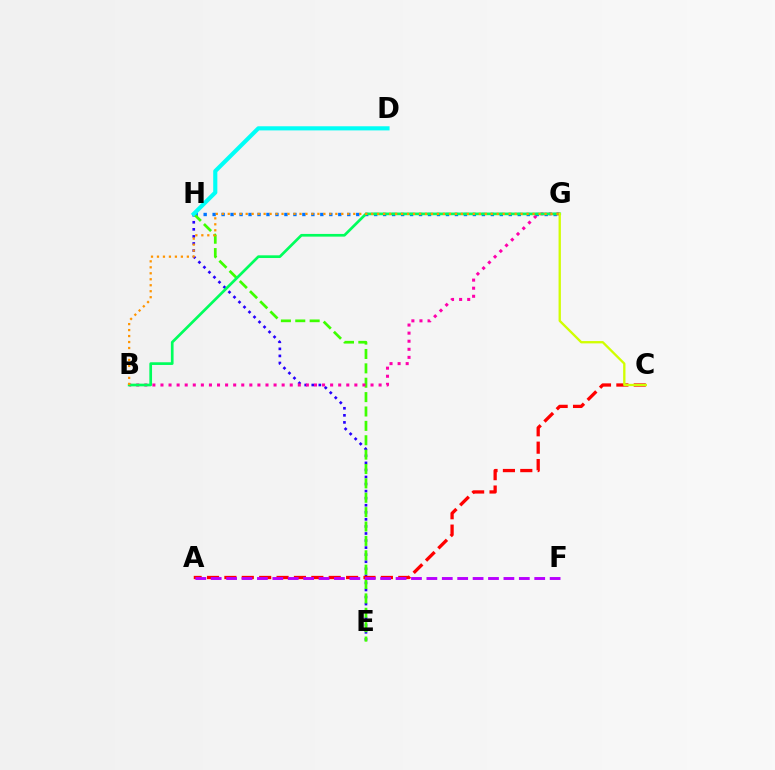{('E', 'H'): [{'color': '#2500ff', 'line_style': 'dotted', 'thickness': 1.92}, {'color': '#3dff00', 'line_style': 'dashed', 'thickness': 1.95}], ('G', 'H'): [{'color': '#0074ff', 'line_style': 'dotted', 'thickness': 2.44}], ('A', 'C'): [{'color': '#ff0000', 'line_style': 'dashed', 'thickness': 2.36}], ('B', 'G'): [{'color': '#ff00ac', 'line_style': 'dotted', 'thickness': 2.2}, {'color': '#00ff5c', 'line_style': 'solid', 'thickness': 1.94}, {'color': '#ff9400', 'line_style': 'dotted', 'thickness': 1.62}], ('D', 'H'): [{'color': '#00fff6', 'line_style': 'solid', 'thickness': 2.97}], ('C', 'G'): [{'color': '#d1ff00', 'line_style': 'solid', 'thickness': 1.67}], ('A', 'F'): [{'color': '#b900ff', 'line_style': 'dashed', 'thickness': 2.09}]}